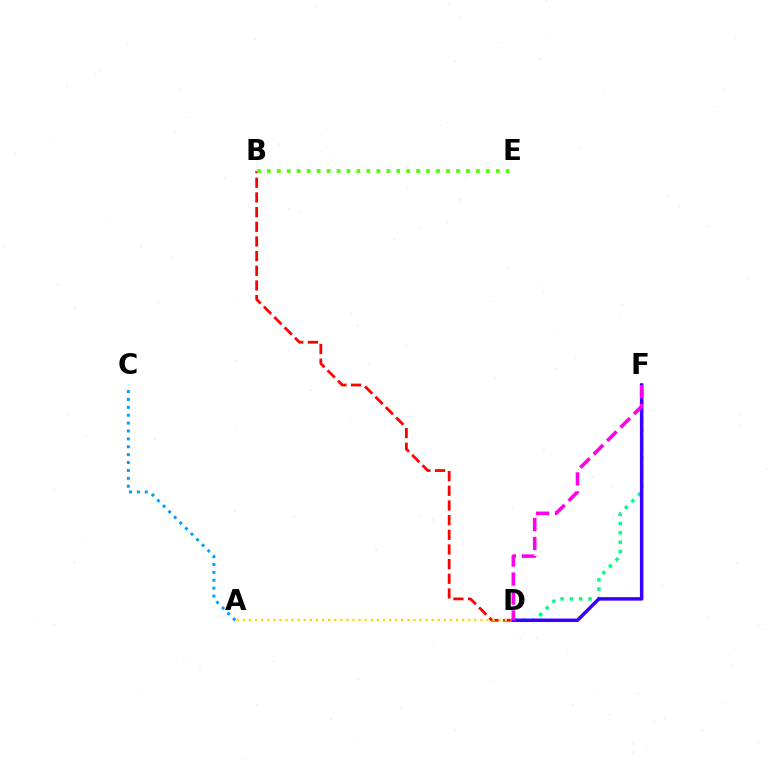{('D', 'F'): [{'color': '#00ff86', 'line_style': 'dotted', 'thickness': 2.53}, {'color': '#3700ff', 'line_style': 'solid', 'thickness': 2.51}, {'color': '#ff00ed', 'line_style': 'dashed', 'thickness': 2.58}], ('B', 'D'): [{'color': '#ff0000', 'line_style': 'dashed', 'thickness': 1.99}], ('B', 'E'): [{'color': '#4fff00', 'line_style': 'dotted', 'thickness': 2.7}], ('A', 'D'): [{'color': '#ffd500', 'line_style': 'dotted', 'thickness': 1.65}], ('A', 'C'): [{'color': '#009eff', 'line_style': 'dotted', 'thickness': 2.14}]}